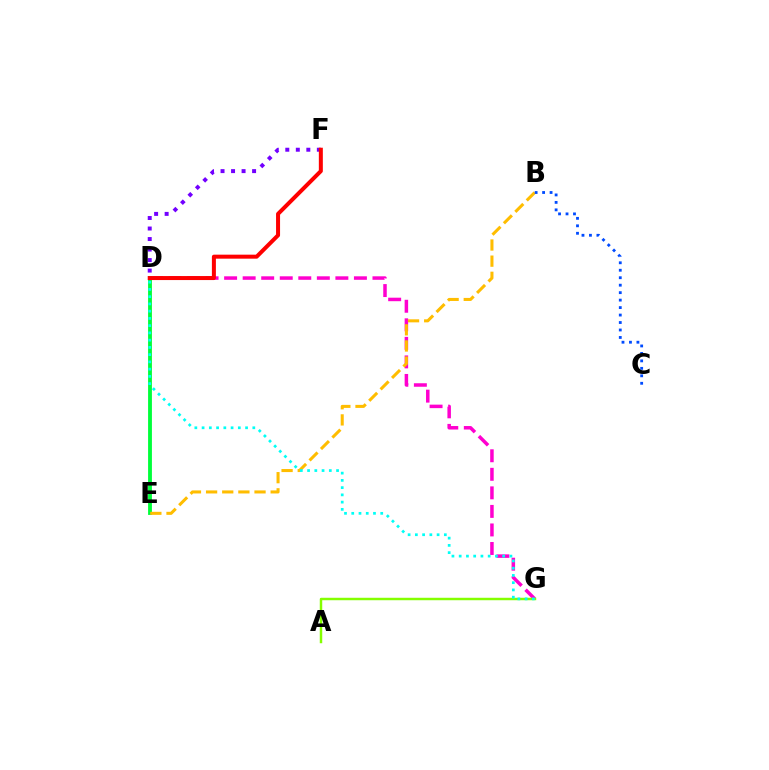{('D', 'G'): [{'color': '#ff00cf', 'line_style': 'dashed', 'thickness': 2.52}, {'color': '#00fff6', 'line_style': 'dotted', 'thickness': 1.97}], ('A', 'G'): [{'color': '#84ff00', 'line_style': 'solid', 'thickness': 1.77}], ('D', 'E'): [{'color': '#00ff39', 'line_style': 'solid', 'thickness': 2.76}], ('B', 'E'): [{'color': '#ffbd00', 'line_style': 'dashed', 'thickness': 2.19}], ('D', 'F'): [{'color': '#7200ff', 'line_style': 'dotted', 'thickness': 2.86}, {'color': '#ff0000', 'line_style': 'solid', 'thickness': 2.88}], ('B', 'C'): [{'color': '#004bff', 'line_style': 'dotted', 'thickness': 2.03}]}